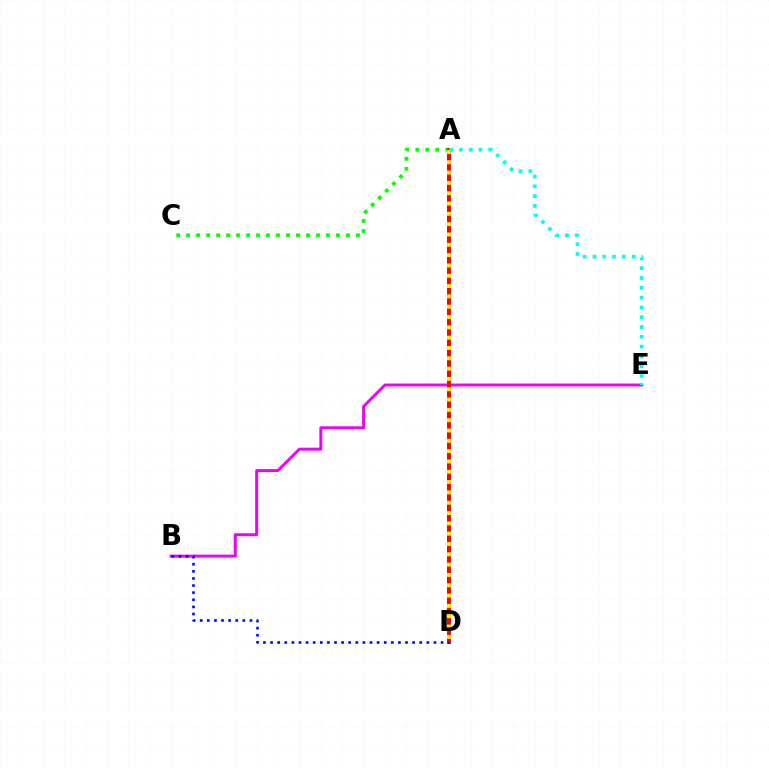{('B', 'E'): [{'color': '#ee00ff', 'line_style': 'solid', 'thickness': 2.14}], ('A', 'C'): [{'color': '#08ff00', 'line_style': 'dotted', 'thickness': 2.71}], ('A', 'D'): [{'color': '#ff0000', 'line_style': 'solid', 'thickness': 2.85}, {'color': '#fcf500', 'line_style': 'dotted', 'thickness': 2.8}], ('A', 'E'): [{'color': '#00fff6', 'line_style': 'dotted', 'thickness': 2.66}], ('B', 'D'): [{'color': '#0010ff', 'line_style': 'dotted', 'thickness': 1.93}]}